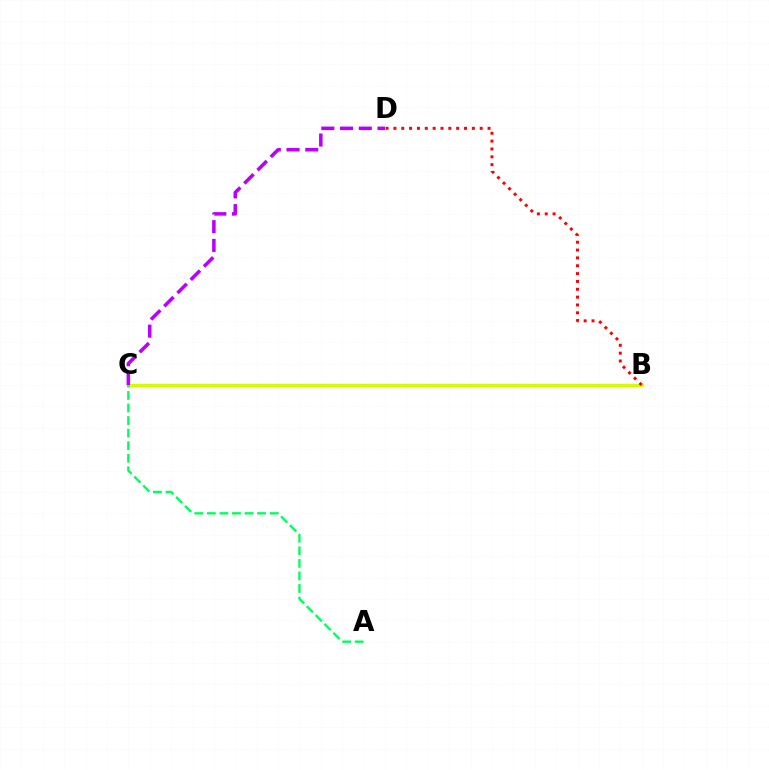{('B', 'C'): [{'color': '#0074ff', 'line_style': 'solid', 'thickness': 2.0}, {'color': '#d1ff00', 'line_style': 'solid', 'thickness': 2.38}], ('C', 'D'): [{'color': '#b900ff', 'line_style': 'dashed', 'thickness': 2.54}], ('A', 'C'): [{'color': '#00ff5c', 'line_style': 'dashed', 'thickness': 1.71}], ('B', 'D'): [{'color': '#ff0000', 'line_style': 'dotted', 'thickness': 2.13}]}